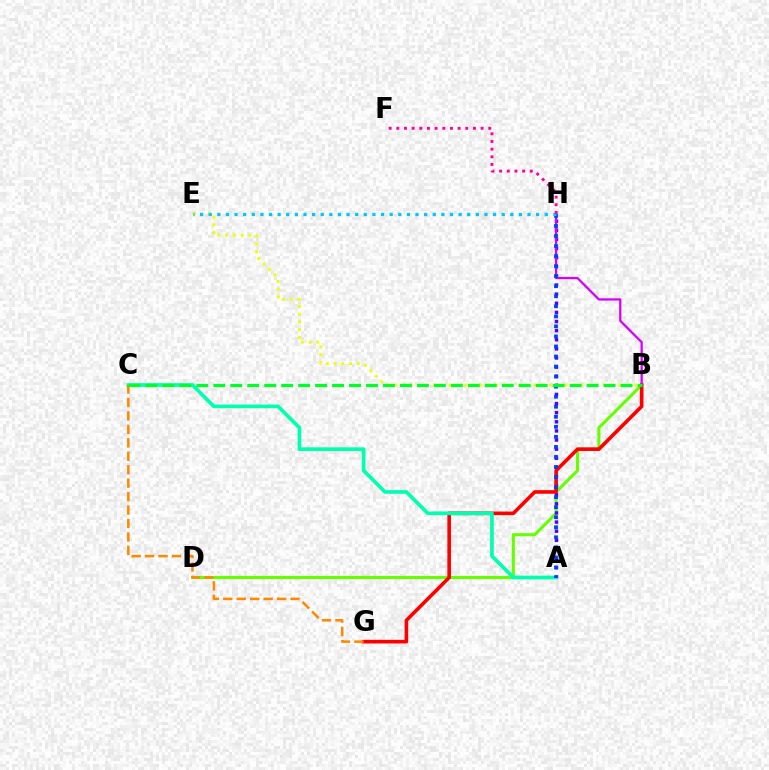{('B', 'D'): [{'color': '#66ff00', 'line_style': 'solid', 'thickness': 2.22}], ('B', 'E'): [{'color': '#eeff00', 'line_style': 'dotted', 'thickness': 2.1}], ('A', 'H'): [{'color': '#4f00ff', 'line_style': 'dotted', 'thickness': 2.48}, {'color': '#003fff', 'line_style': 'dotted', 'thickness': 2.73}], ('B', 'G'): [{'color': '#ff0000', 'line_style': 'solid', 'thickness': 2.59}], ('B', 'H'): [{'color': '#d600ff', 'line_style': 'solid', 'thickness': 1.63}], ('A', 'C'): [{'color': '#00ffaf', 'line_style': 'solid', 'thickness': 2.65}], ('E', 'H'): [{'color': '#00c7ff', 'line_style': 'dotted', 'thickness': 2.34}], ('C', 'G'): [{'color': '#ff8800', 'line_style': 'dashed', 'thickness': 1.83}], ('F', 'H'): [{'color': '#ff00a0', 'line_style': 'dotted', 'thickness': 2.08}], ('B', 'C'): [{'color': '#00ff27', 'line_style': 'dashed', 'thickness': 2.31}]}